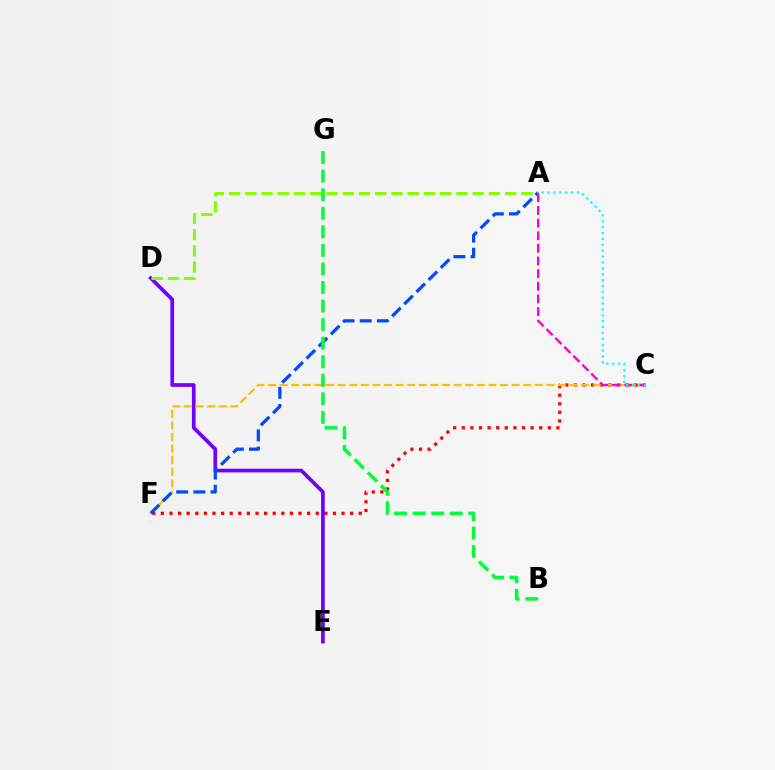{('C', 'F'): [{'color': '#ff0000', 'line_style': 'dotted', 'thickness': 2.34}, {'color': '#ffbd00', 'line_style': 'dashed', 'thickness': 1.58}], ('D', 'E'): [{'color': '#7200ff', 'line_style': 'solid', 'thickness': 2.66}], ('A', 'F'): [{'color': '#004bff', 'line_style': 'dashed', 'thickness': 2.33}], ('A', 'D'): [{'color': '#84ff00', 'line_style': 'dashed', 'thickness': 2.21}], ('A', 'C'): [{'color': '#ff00cf', 'line_style': 'dashed', 'thickness': 1.72}, {'color': '#00fff6', 'line_style': 'dotted', 'thickness': 1.6}], ('B', 'G'): [{'color': '#00ff39', 'line_style': 'dashed', 'thickness': 2.52}]}